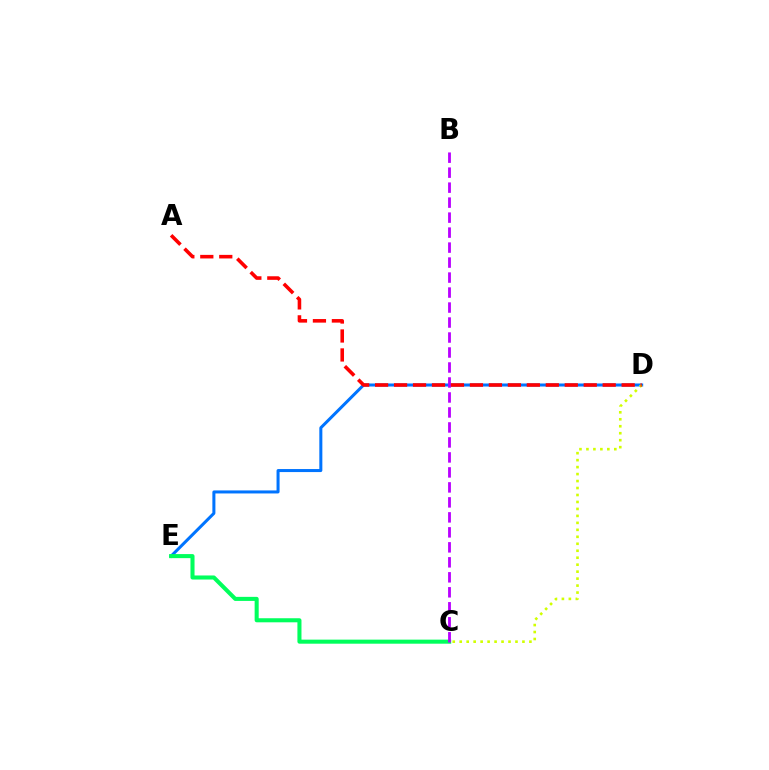{('D', 'E'): [{'color': '#0074ff', 'line_style': 'solid', 'thickness': 2.18}], ('C', 'E'): [{'color': '#00ff5c', 'line_style': 'solid', 'thickness': 2.92}], ('C', 'D'): [{'color': '#d1ff00', 'line_style': 'dotted', 'thickness': 1.89}], ('B', 'C'): [{'color': '#b900ff', 'line_style': 'dashed', 'thickness': 2.04}], ('A', 'D'): [{'color': '#ff0000', 'line_style': 'dashed', 'thickness': 2.58}]}